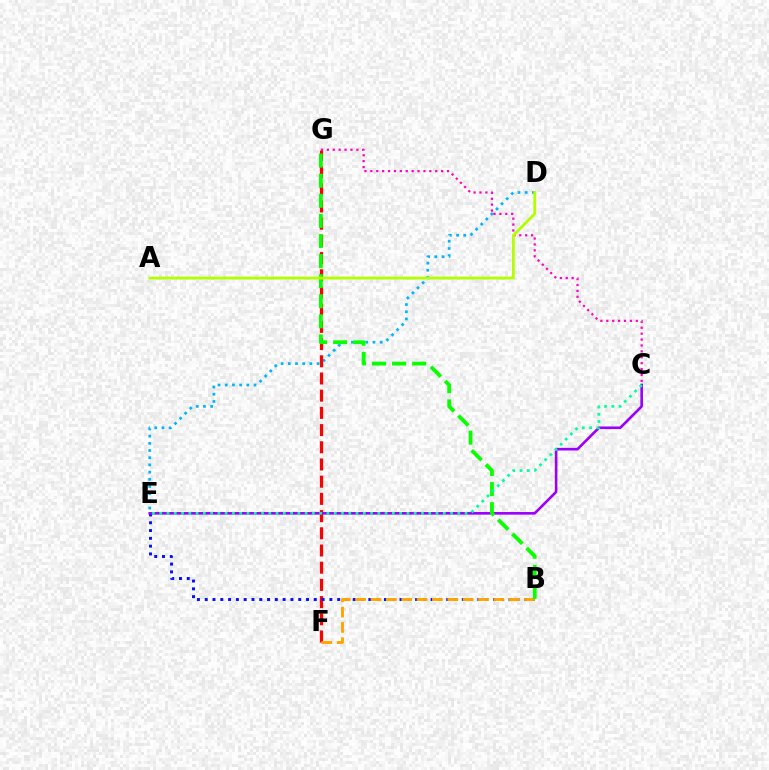{('D', 'E'): [{'color': '#00b5ff', 'line_style': 'dotted', 'thickness': 1.95}], ('F', 'G'): [{'color': '#ff0000', 'line_style': 'dashed', 'thickness': 2.34}], ('C', 'G'): [{'color': '#ff00bd', 'line_style': 'dotted', 'thickness': 1.6}], ('B', 'E'): [{'color': '#0010ff', 'line_style': 'dotted', 'thickness': 2.12}], ('C', 'E'): [{'color': '#9b00ff', 'line_style': 'solid', 'thickness': 1.89}, {'color': '#00ff9d', 'line_style': 'dotted', 'thickness': 1.98}], ('B', 'F'): [{'color': '#ffa500', 'line_style': 'dashed', 'thickness': 2.09}], ('B', 'G'): [{'color': '#08ff00', 'line_style': 'dashed', 'thickness': 2.73}], ('A', 'D'): [{'color': '#b3ff00', 'line_style': 'solid', 'thickness': 2.02}]}